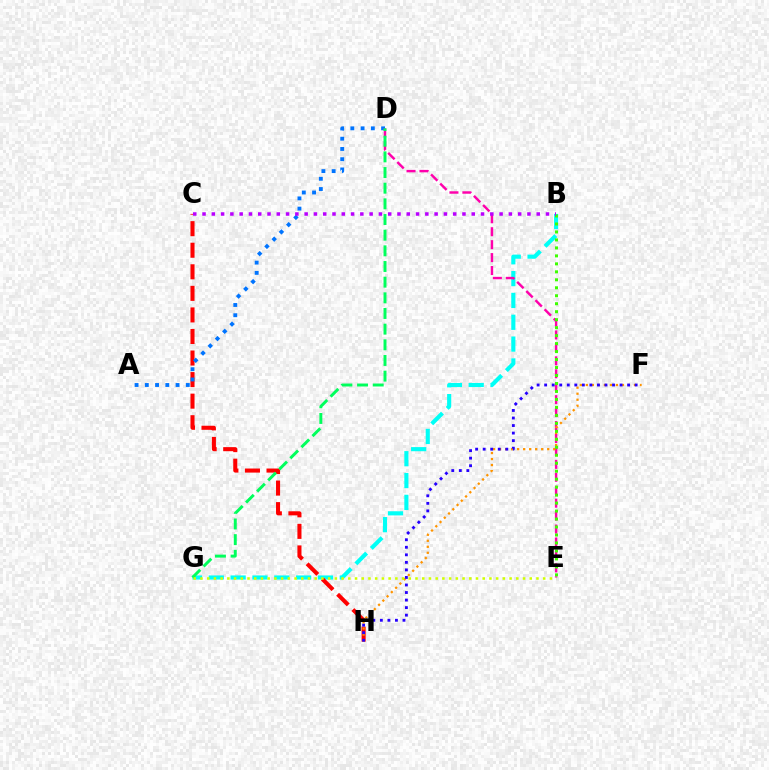{('B', 'G'): [{'color': '#00fff6', 'line_style': 'dashed', 'thickness': 2.97}], ('C', 'H'): [{'color': '#ff0000', 'line_style': 'dashed', 'thickness': 2.93}], ('A', 'D'): [{'color': '#0074ff', 'line_style': 'dotted', 'thickness': 2.78}], ('D', 'E'): [{'color': '#ff00ac', 'line_style': 'dashed', 'thickness': 1.76}], ('F', 'H'): [{'color': '#ff9400', 'line_style': 'dotted', 'thickness': 1.63}, {'color': '#2500ff', 'line_style': 'dotted', 'thickness': 2.05}], ('D', 'G'): [{'color': '#00ff5c', 'line_style': 'dashed', 'thickness': 2.13}], ('E', 'G'): [{'color': '#d1ff00', 'line_style': 'dotted', 'thickness': 1.83}], ('B', 'E'): [{'color': '#3dff00', 'line_style': 'dotted', 'thickness': 2.17}], ('B', 'C'): [{'color': '#b900ff', 'line_style': 'dotted', 'thickness': 2.52}]}